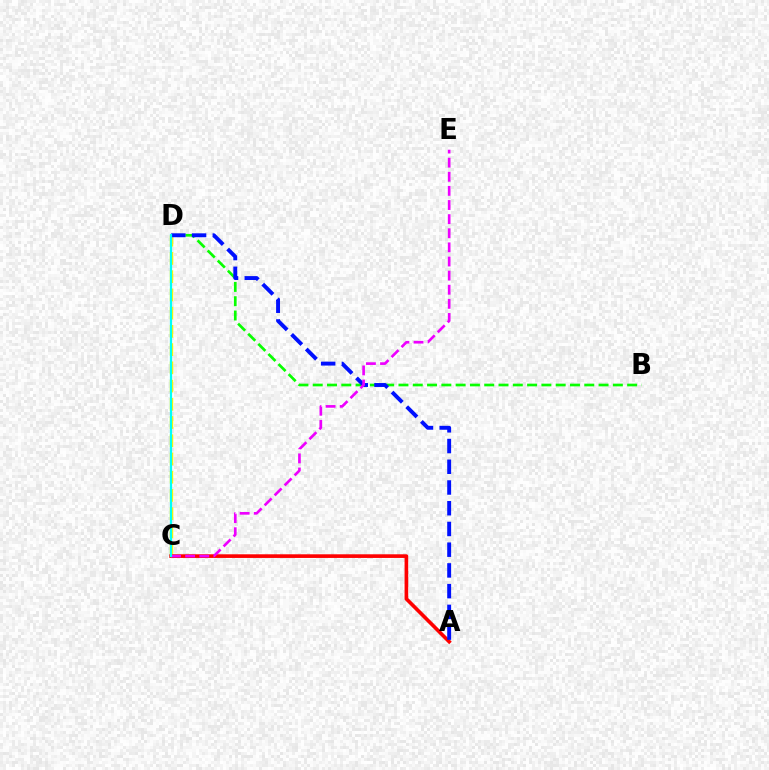{('C', 'D'): [{'color': '#fcf500', 'line_style': 'dashed', 'thickness': 2.48}, {'color': '#00fff6', 'line_style': 'solid', 'thickness': 1.59}], ('B', 'D'): [{'color': '#08ff00', 'line_style': 'dashed', 'thickness': 1.94}], ('A', 'C'): [{'color': '#ff0000', 'line_style': 'solid', 'thickness': 2.62}], ('A', 'D'): [{'color': '#0010ff', 'line_style': 'dashed', 'thickness': 2.82}], ('C', 'E'): [{'color': '#ee00ff', 'line_style': 'dashed', 'thickness': 1.92}]}